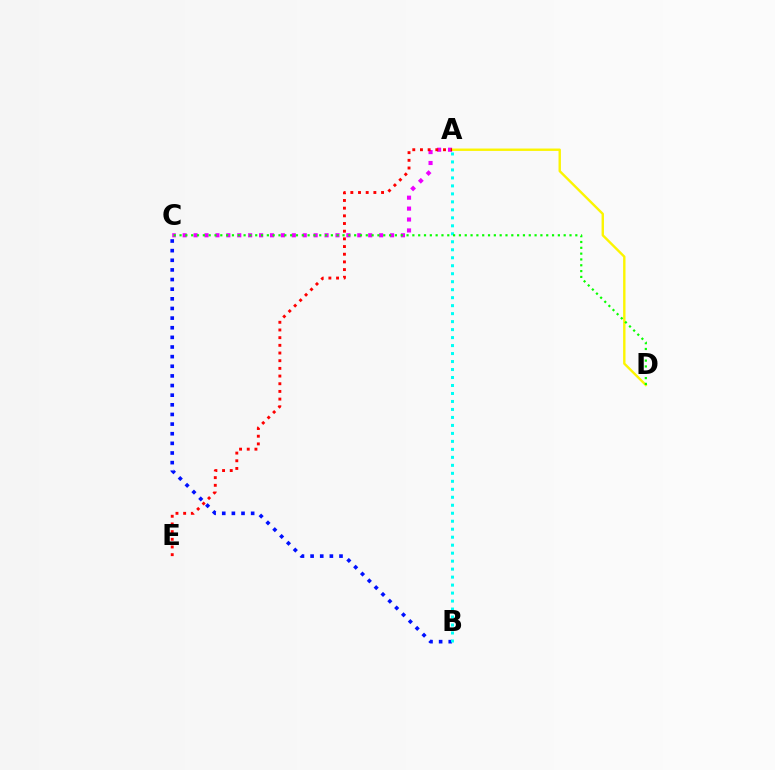{('A', 'C'): [{'color': '#ee00ff', 'line_style': 'dotted', 'thickness': 2.97}], ('A', 'D'): [{'color': '#fcf500', 'line_style': 'solid', 'thickness': 1.72}], ('A', 'E'): [{'color': '#ff0000', 'line_style': 'dotted', 'thickness': 2.09}], ('B', 'C'): [{'color': '#0010ff', 'line_style': 'dotted', 'thickness': 2.62}], ('A', 'B'): [{'color': '#00fff6', 'line_style': 'dotted', 'thickness': 2.17}], ('C', 'D'): [{'color': '#08ff00', 'line_style': 'dotted', 'thickness': 1.58}]}